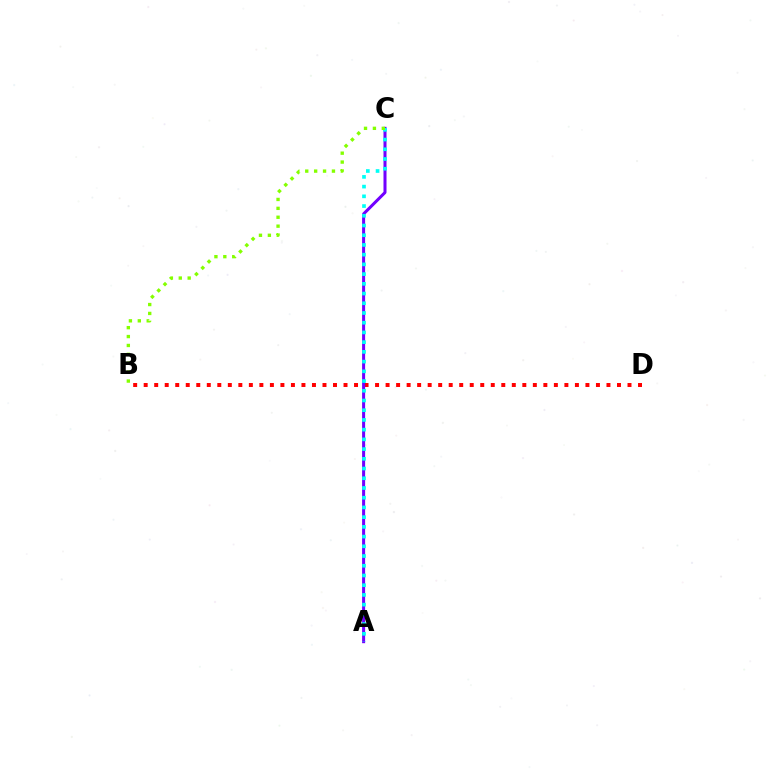{('B', 'D'): [{'color': '#ff0000', 'line_style': 'dotted', 'thickness': 2.86}], ('A', 'C'): [{'color': '#7200ff', 'line_style': 'solid', 'thickness': 2.18}, {'color': '#00fff6', 'line_style': 'dotted', 'thickness': 2.64}], ('B', 'C'): [{'color': '#84ff00', 'line_style': 'dotted', 'thickness': 2.42}]}